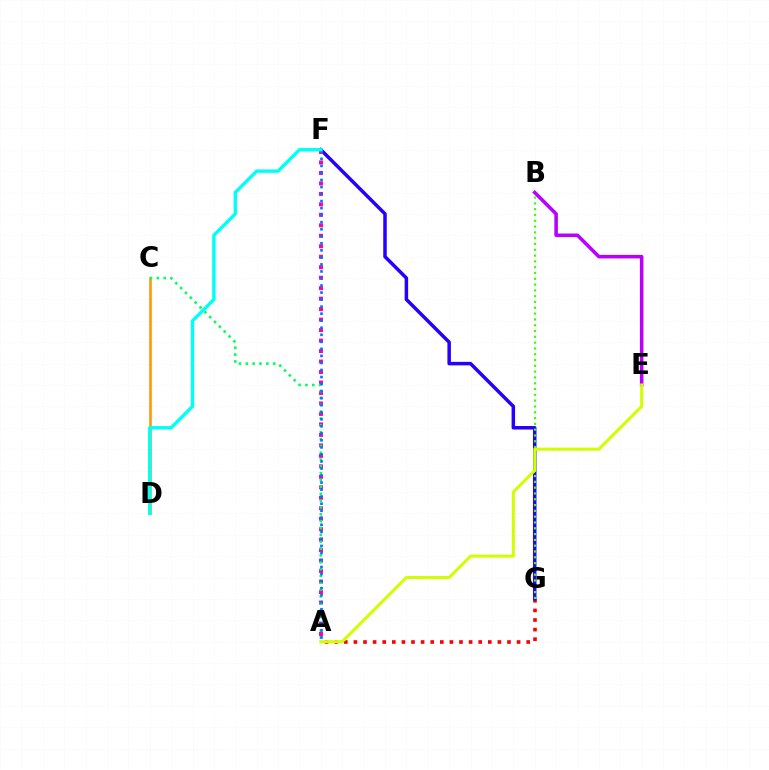{('C', 'D'): [{'color': '#ff9400', 'line_style': 'solid', 'thickness': 1.82}], ('A', 'G'): [{'color': '#ff0000', 'line_style': 'dotted', 'thickness': 2.61}], ('B', 'E'): [{'color': '#b900ff', 'line_style': 'solid', 'thickness': 2.55}], ('F', 'G'): [{'color': '#2500ff', 'line_style': 'solid', 'thickness': 2.52}], ('A', 'F'): [{'color': '#ff00ac', 'line_style': 'dotted', 'thickness': 2.85}, {'color': '#0074ff', 'line_style': 'dotted', 'thickness': 1.91}], ('B', 'G'): [{'color': '#3dff00', 'line_style': 'dotted', 'thickness': 1.58}], ('A', 'E'): [{'color': '#d1ff00', 'line_style': 'solid', 'thickness': 2.2}], ('A', 'C'): [{'color': '#00ff5c', 'line_style': 'dotted', 'thickness': 1.86}], ('D', 'F'): [{'color': '#00fff6', 'line_style': 'solid', 'thickness': 2.44}]}